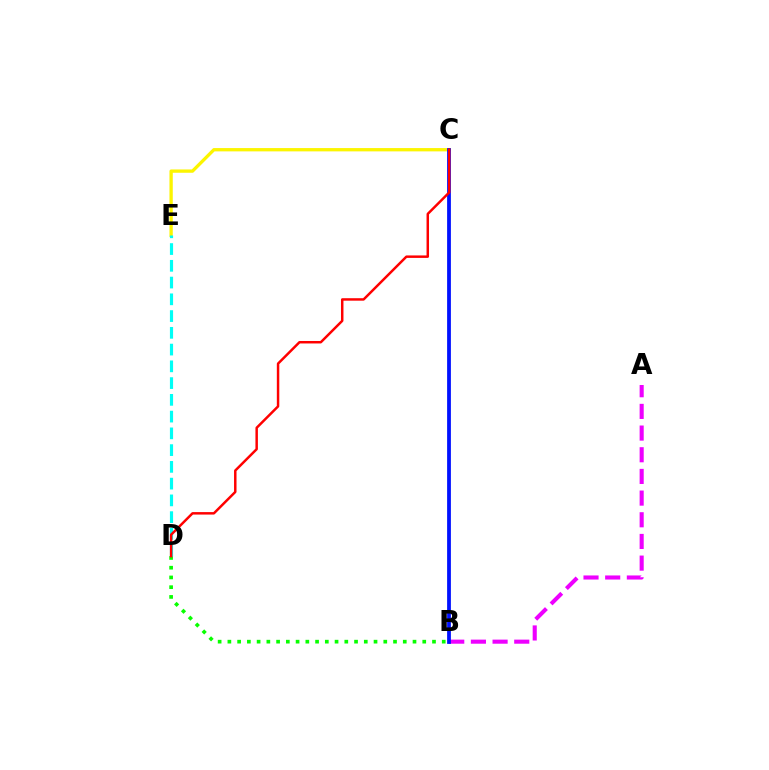{('B', 'D'): [{'color': '#08ff00', 'line_style': 'dotted', 'thickness': 2.65}], ('C', 'E'): [{'color': '#fcf500', 'line_style': 'solid', 'thickness': 2.38}], ('D', 'E'): [{'color': '#00fff6', 'line_style': 'dashed', 'thickness': 2.28}], ('A', 'B'): [{'color': '#ee00ff', 'line_style': 'dashed', 'thickness': 2.94}], ('B', 'C'): [{'color': '#0010ff', 'line_style': 'solid', 'thickness': 2.72}], ('C', 'D'): [{'color': '#ff0000', 'line_style': 'solid', 'thickness': 1.78}]}